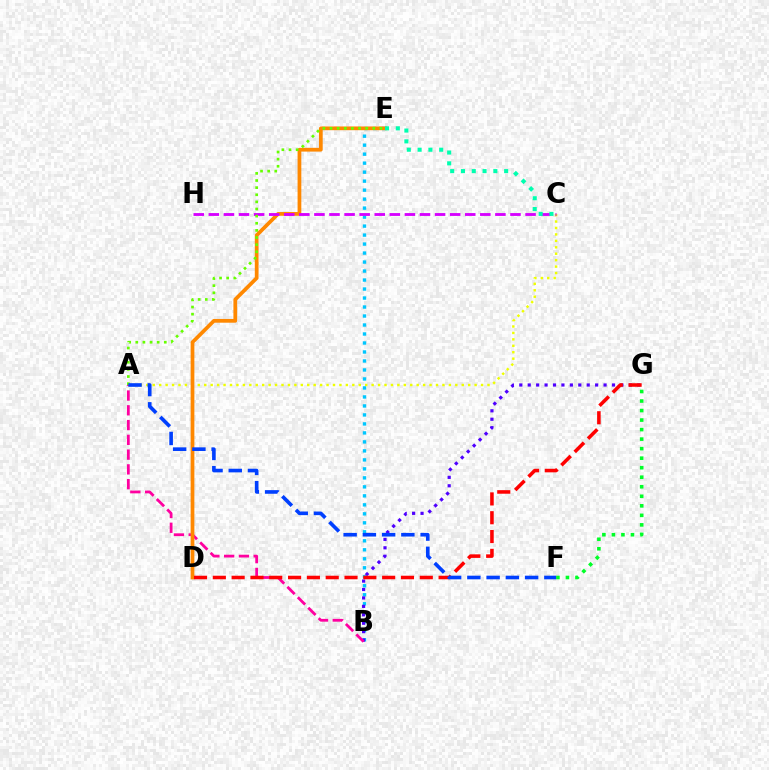{('A', 'C'): [{'color': '#eeff00', 'line_style': 'dotted', 'thickness': 1.75}], ('F', 'G'): [{'color': '#00ff27', 'line_style': 'dotted', 'thickness': 2.59}], ('B', 'E'): [{'color': '#00c7ff', 'line_style': 'dotted', 'thickness': 2.44}], ('B', 'G'): [{'color': '#4f00ff', 'line_style': 'dotted', 'thickness': 2.29}], ('A', 'B'): [{'color': '#ff00a0', 'line_style': 'dashed', 'thickness': 2.01}], ('D', 'E'): [{'color': '#ff8800', 'line_style': 'solid', 'thickness': 2.69}], ('C', 'H'): [{'color': '#d600ff', 'line_style': 'dashed', 'thickness': 2.05}], ('C', 'E'): [{'color': '#00ffaf', 'line_style': 'dotted', 'thickness': 2.93}], ('A', 'E'): [{'color': '#66ff00', 'line_style': 'dotted', 'thickness': 1.94}], ('D', 'G'): [{'color': '#ff0000', 'line_style': 'dashed', 'thickness': 2.56}], ('A', 'F'): [{'color': '#003fff', 'line_style': 'dashed', 'thickness': 2.61}]}